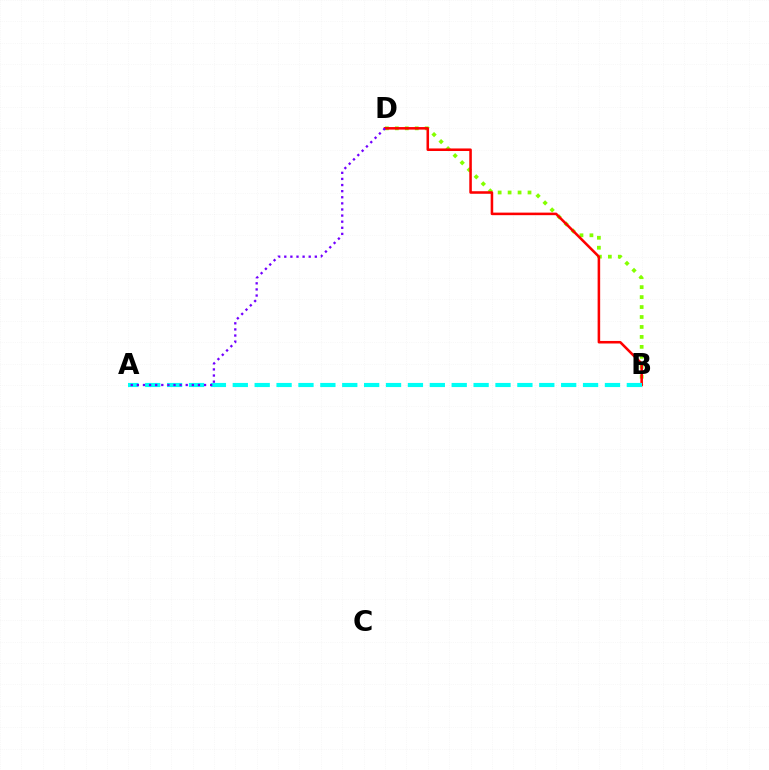{('B', 'D'): [{'color': '#84ff00', 'line_style': 'dotted', 'thickness': 2.7}, {'color': '#ff0000', 'line_style': 'solid', 'thickness': 1.84}], ('A', 'B'): [{'color': '#00fff6', 'line_style': 'dashed', 'thickness': 2.97}], ('A', 'D'): [{'color': '#7200ff', 'line_style': 'dotted', 'thickness': 1.66}]}